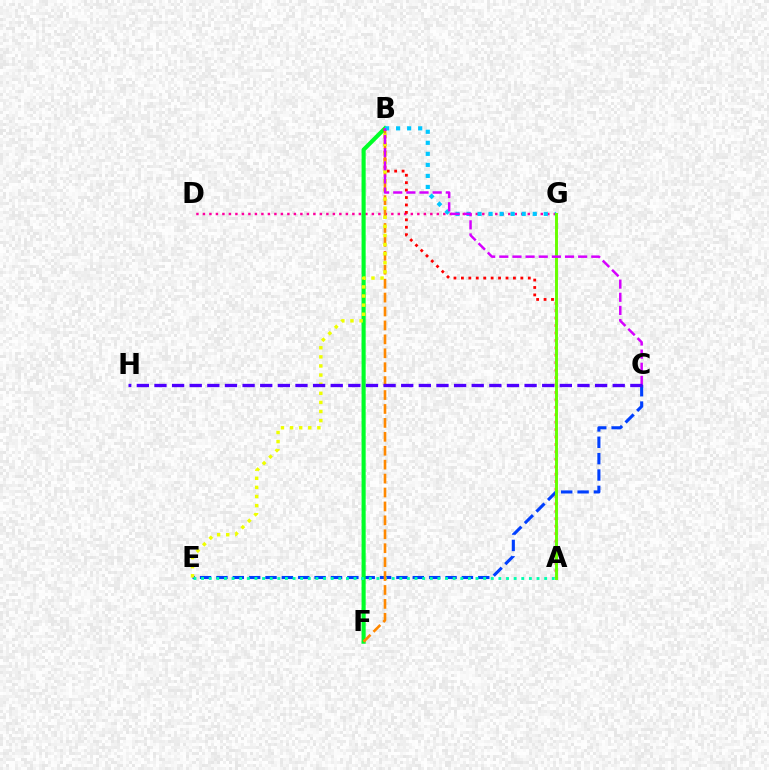{('D', 'G'): [{'color': '#ff00a0', 'line_style': 'dotted', 'thickness': 1.77}], ('C', 'E'): [{'color': '#003fff', 'line_style': 'dashed', 'thickness': 2.22}], ('B', 'F'): [{'color': '#00ff27', 'line_style': 'solid', 'thickness': 2.96}, {'color': '#ff8800', 'line_style': 'dashed', 'thickness': 1.89}], ('A', 'E'): [{'color': '#00ffaf', 'line_style': 'dotted', 'thickness': 2.07}], ('A', 'B'): [{'color': '#ff0000', 'line_style': 'dotted', 'thickness': 2.02}], ('B', 'E'): [{'color': '#eeff00', 'line_style': 'dotted', 'thickness': 2.47}], ('B', 'G'): [{'color': '#00c7ff', 'line_style': 'dotted', 'thickness': 3.0}], ('A', 'G'): [{'color': '#66ff00', 'line_style': 'solid', 'thickness': 2.12}], ('B', 'C'): [{'color': '#d600ff', 'line_style': 'dashed', 'thickness': 1.79}], ('C', 'H'): [{'color': '#4f00ff', 'line_style': 'dashed', 'thickness': 2.39}]}